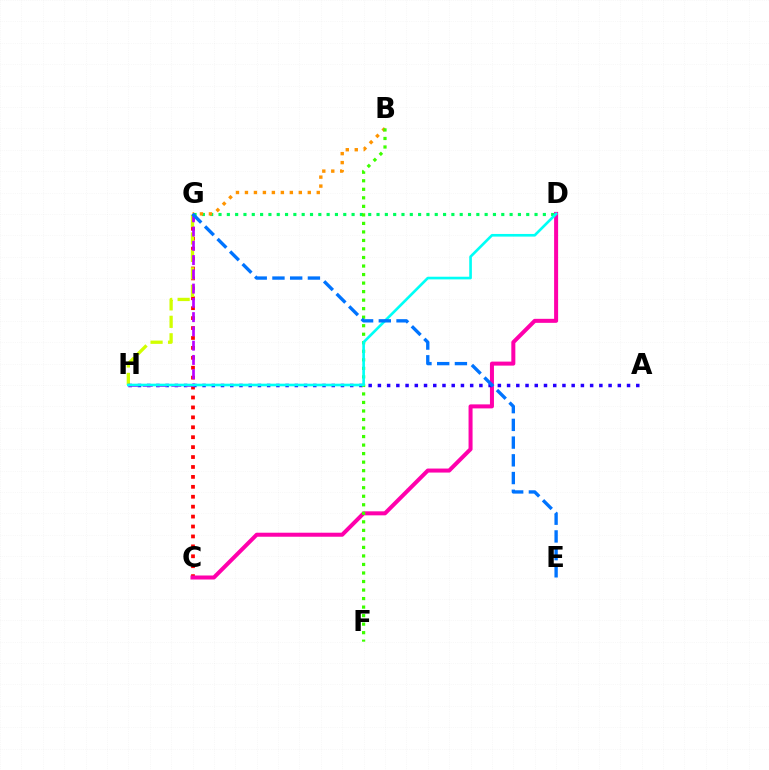{('D', 'G'): [{'color': '#00ff5c', 'line_style': 'dotted', 'thickness': 2.26}], ('C', 'G'): [{'color': '#ff0000', 'line_style': 'dotted', 'thickness': 2.7}], ('G', 'H'): [{'color': '#d1ff00', 'line_style': 'dashed', 'thickness': 2.37}, {'color': '#b900ff', 'line_style': 'dashed', 'thickness': 1.94}], ('C', 'D'): [{'color': '#ff00ac', 'line_style': 'solid', 'thickness': 2.89}], ('A', 'H'): [{'color': '#2500ff', 'line_style': 'dotted', 'thickness': 2.51}], ('B', 'G'): [{'color': '#ff9400', 'line_style': 'dotted', 'thickness': 2.44}], ('B', 'F'): [{'color': '#3dff00', 'line_style': 'dotted', 'thickness': 2.32}], ('D', 'H'): [{'color': '#00fff6', 'line_style': 'solid', 'thickness': 1.91}], ('E', 'G'): [{'color': '#0074ff', 'line_style': 'dashed', 'thickness': 2.41}]}